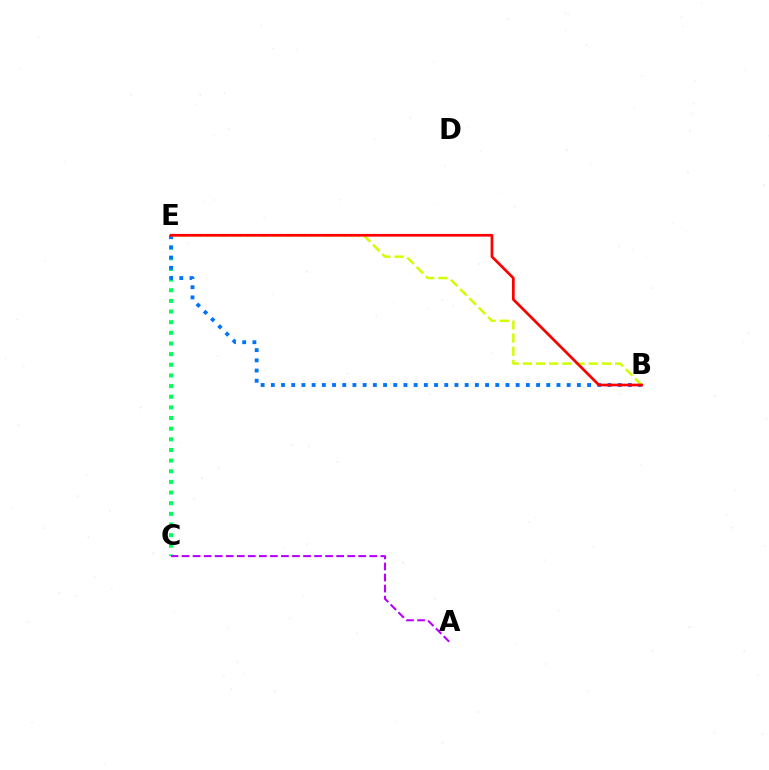{('C', 'E'): [{'color': '#00ff5c', 'line_style': 'dotted', 'thickness': 2.89}], ('B', 'E'): [{'color': '#0074ff', 'line_style': 'dotted', 'thickness': 2.77}, {'color': '#d1ff00', 'line_style': 'dashed', 'thickness': 1.79}, {'color': '#ff0000', 'line_style': 'solid', 'thickness': 1.95}], ('A', 'C'): [{'color': '#b900ff', 'line_style': 'dashed', 'thickness': 1.5}]}